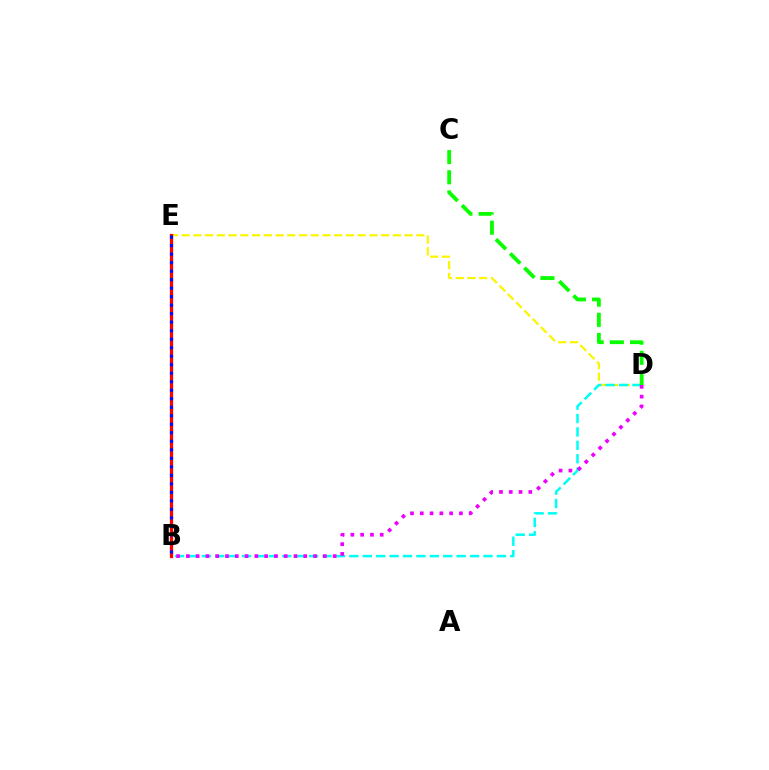{('D', 'E'): [{'color': '#fcf500', 'line_style': 'dashed', 'thickness': 1.59}], ('B', 'D'): [{'color': '#00fff6', 'line_style': 'dashed', 'thickness': 1.82}, {'color': '#ee00ff', 'line_style': 'dotted', 'thickness': 2.66}], ('C', 'D'): [{'color': '#08ff00', 'line_style': 'dashed', 'thickness': 2.74}], ('B', 'E'): [{'color': '#ff0000', 'line_style': 'solid', 'thickness': 2.35}, {'color': '#0010ff', 'line_style': 'dotted', 'thickness': 2.31}]}